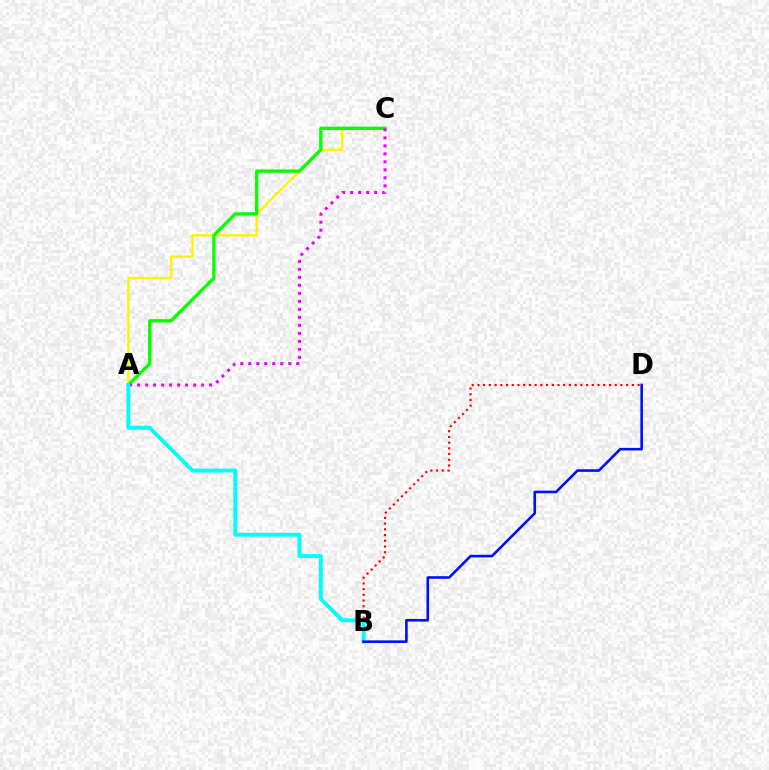{('B', 'D'): [{'color': '#ff0000', 'line_style': 'dotted', 'thickness': 1.55}, {'color': '#0010ff', 'line_style': 'solid', 'thickness': 1.88}], ('A', 'C'): [{'color': '#fcf500', 'line_style': 'solid', 'thickness': 1.73}, {'color': '#08ff00', 'line_style': 'solid', 'thickness': 2.41}, {'color': '#ee00ff', 'line_style': 'dotted', 'thickness': 2.17}], ('A', 'B'): [{'color': '#00fff6', 'line_style': 'solid', 'thickness': 2.8}]}